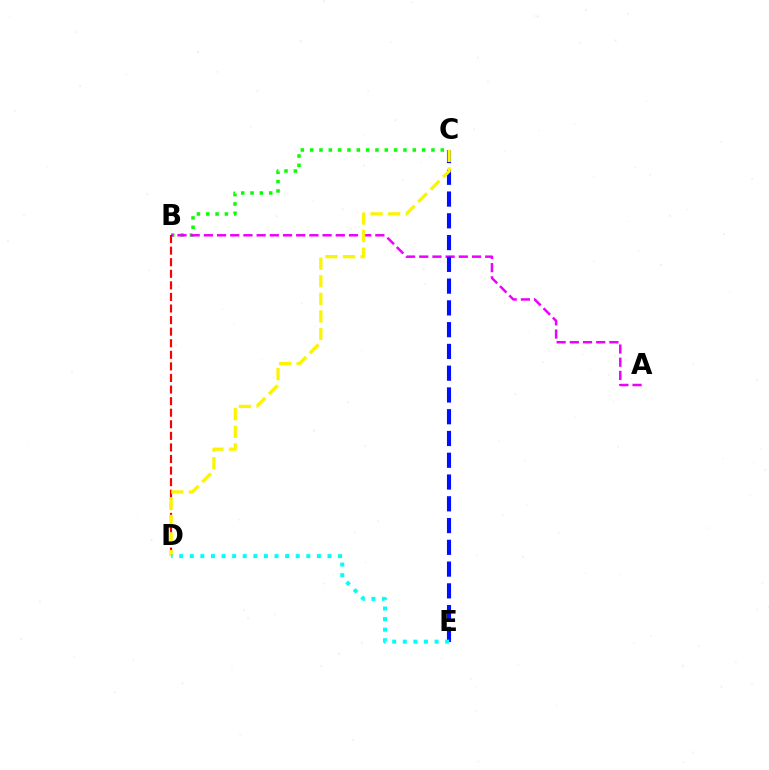{('B', 'C'): [{'color': '#08ff00', 'line_style': 'dotted', 'thickness': 2.53}], ('A', 'B'): [{'color': '#ee00ff', 'line_style': 'dashed', 'thickness': 1.79}], ('B', 'D'): [{'color': '#ff0000', 'line_style': 'dashed', 'thickness': 1.57}], ('C', 'E'): [{'color': '#0010ff', 'line_style': 'dashed', 'thickness': 2.96}], ('C', 'D'): [{'color': '#fcf500', 'line_style': 'dashed', 'thickness': 2.39}], ('D', 'E'): [{'color': '#00fff6', 'line_style': 'dotted', 'thickness': 2.88}]}